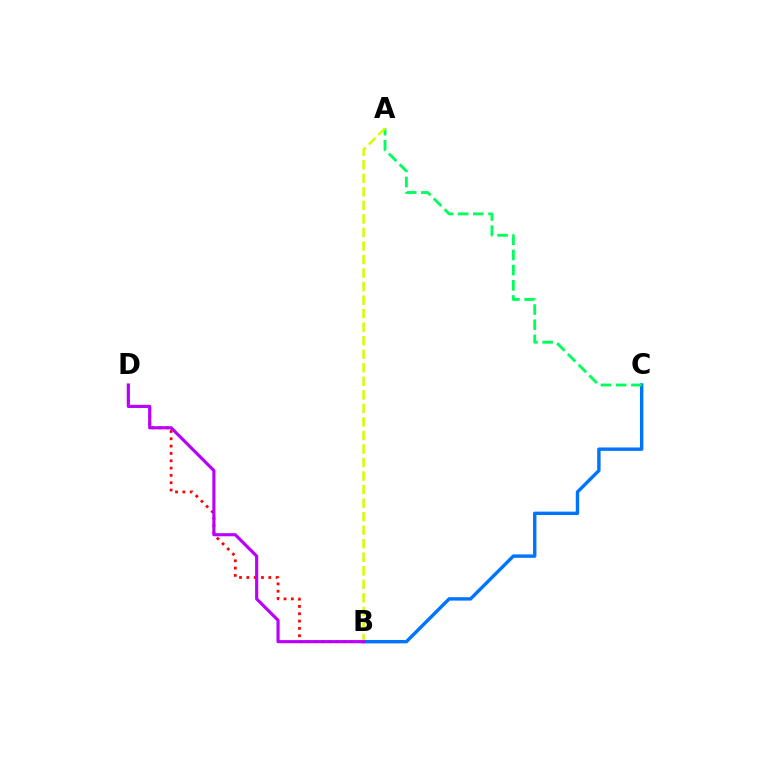{('B', 'C'): [{'color': '#0074ff', 'line_style': 'solid', 'thickness': 2.45}], ('A', 'C'): [{'color': '#00ff5c', 'line_style': 'dashed', 'thickness': 2.07}], ('B', 'D'): [{'color': '#ff0000', 'line_style': 'dotted', 'thickness': 1.99}, {'color': '#b900ff', 'line_style': 'solid', 'thickness': 2.26}], ('A', 'B'): [{'color': '#d1ff00', 'line_style': 'dashed', 'thickness': 1.84}]}